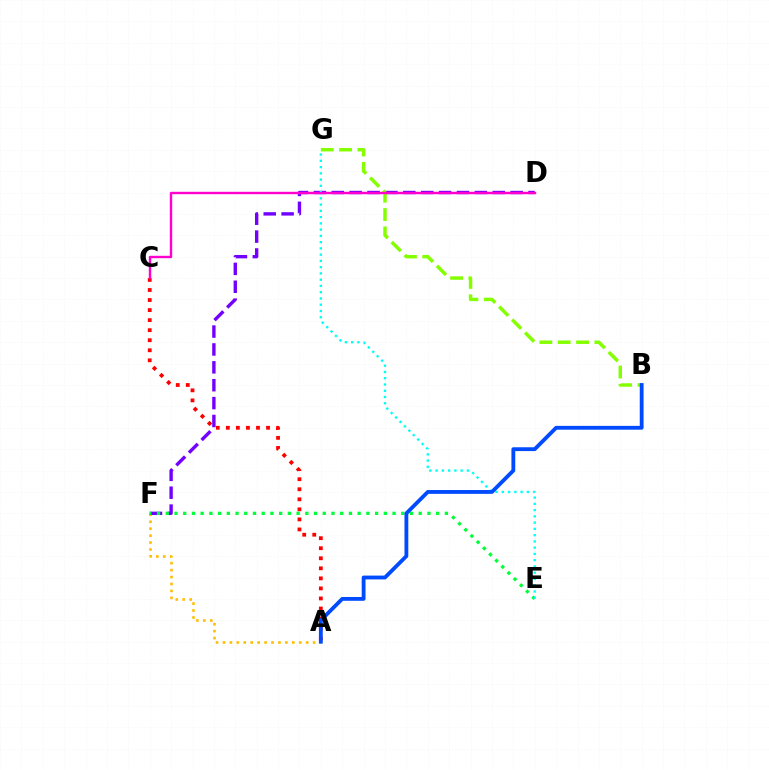{('A', 'F'): [{'color': '#ffbd00', 'line_style': 'dotted', 'thickness': 1.88}], ('D', 'F'): [{'color': '#7200ff', 'line_style': 'dashed', 'thickness': 2.43}], ('A', 'C'): [{'color': '#ff0000', 'line_style': 'dotted', 'thickness': 2.73}], ('E', 'F'): [{'color': '#00ff39', 'line_style': 'dotted', 'thickness': 2.37}], ('E', 'G'): [{'color': '#00fff6', 'line_style': 'dotted', 'thickness': 1.7}], ('B', 'G'): [{'color': '#84ff00', 'line_style': 'dashed', 'thickness': 2.49}], ('A', 'B'): [{'color': '#004bff', 'line_style': 'solid', 'thickness': 2.76}], ('C', 'D'): [{'color': '#ff00cf', 'line_style': 'solid', 'thickness': 1.74}]}